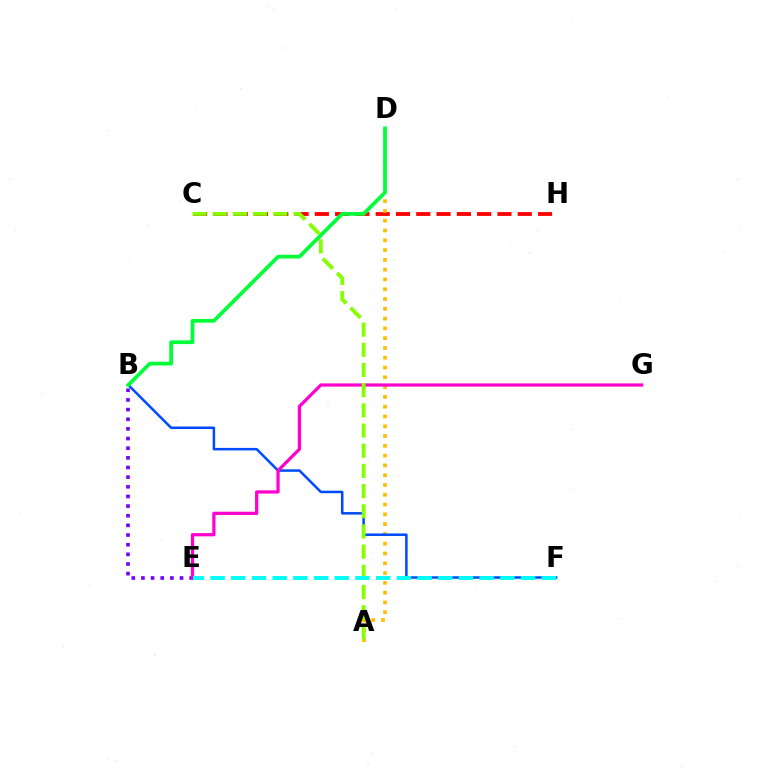{('C', 'H'): [{'color': '#ff0000', 'line_style': 'dashed', 'thickness': 2.76}], ('B', 'E'): [{'color': '#7200ff', 'line_style': 'dotted', 'thickness': 2.62}], ('A', 'D'): [{'color': '#ffbd00', 'line_style': 'dotted', 'thickness': 2.66}], ('B', 'F'): [{'color': '#004bff', 'line_style': 'solid', 'thickness': 1.81}], ('E', 'G'): [{'color': '#ff00cf', 'line_style': 'solid', 'thickness': 2.32}], ('B', 'D'): [{'color': '#00ff39', 'line_style': 'solid', 'thickness': 2.68}], ('A', 'C'): [{'color': '#84ff00', 'line_style': 'dashed', 'thickness': 2.74}], ('E', 'F'): [{'color': '#00fff6', 'line_style': 'dashed', 'thickness': 2.81}]}